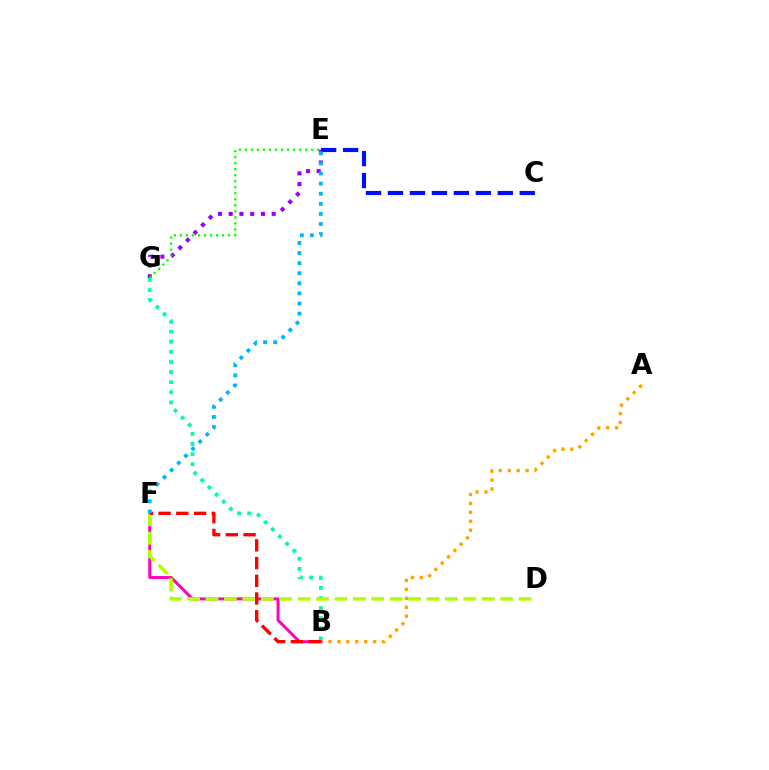{('B', 'G'): [{'color': '#00ff9d', 'line_style': 'dotted', 'thickness': 2.74}], ('E', 'G'): [{'color': '#9b00ff', 'line_style': 'dotted', 'thickness': 2.92}, {'color': '#08ff00', 'line_style': 'dotted', 'thickness': 1.64}], ('A', 'B'): [{'color': '#ffa500', 'line_style': 'dotted', 'thickness': 2.43}], ('B', 'F'): [{'color': '#ff00bd', 'line_style': 'solid', 'thickness': 2.11}, {'color': '#ff0000', 'line_style': 'dashed', 'thickness': 2.41}], ('C', 'E'): [{'color': '#0010ff', 'line_style': 'dashed', 'thickness': 2.98}], ('D', 'F'): [{'color': '#b3ff00', 'line_style': 'dashed', 'thickness': 2.5}], ('E', 'F'): [{'color': '#00b5ff', 'line_style': 'dotted', 'thickness': 2.74}]}